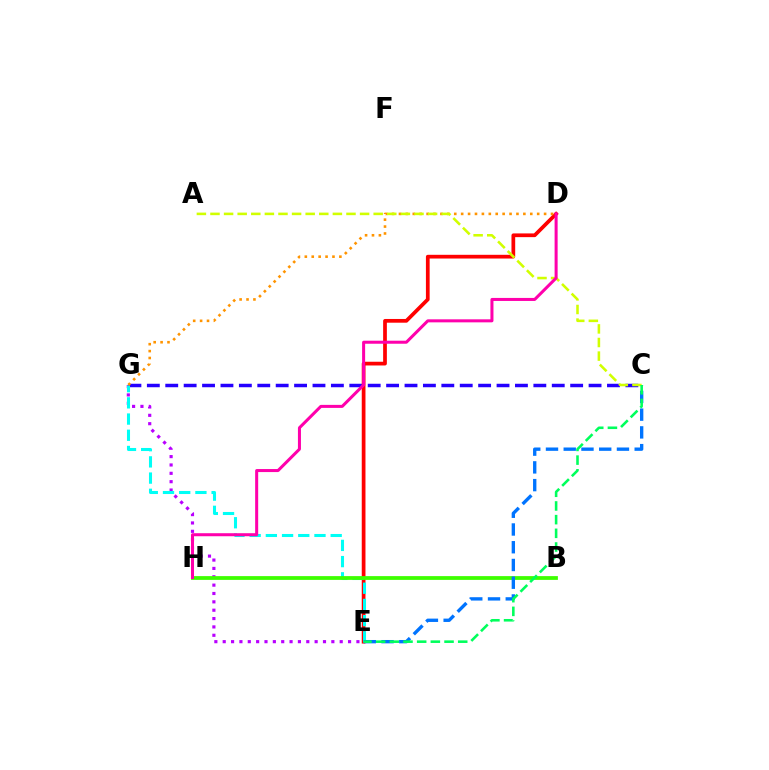{('E', 'G'): [{'color': '#b900ff', 'line_style': 'dotted', 'thickness': 2.27}, {'color': '#00fff6', 'line_style': 'dashed', 'thickness': 2.2}], ('C', 'G'): [{'color': '#2500ff', 'line_style': 'dashed', 'thickness': 2.5}], ('D', 'E'): [{'color': '#ff0000', 'line_style': 'solid', 'thickness': 2.68}], ('B', 'H'): [{'color': '#3dff00', 'line_style': 'solid', 'thickness': 2.72}], ('C', 'E'): [{'color': '#0074ff', 'line_style': 'dashed', 'thickness': 2.41}, {'color': '#00ff5c', 'line_style': 'dashed', 'thickness': 1.86}], ('D', 'G'): [{'color': '#ff9400', 'line_style': 'dotted', 'thickness': 1.88}], ('A', 'C'): [{'color': '#d1ff00', 'line_style': 'dashed', 'thickness': 1.85}], ('D', 'H'): [{'color': '#ff00ac', 'line_style': 'solid', 'thickness': 2.18}]}